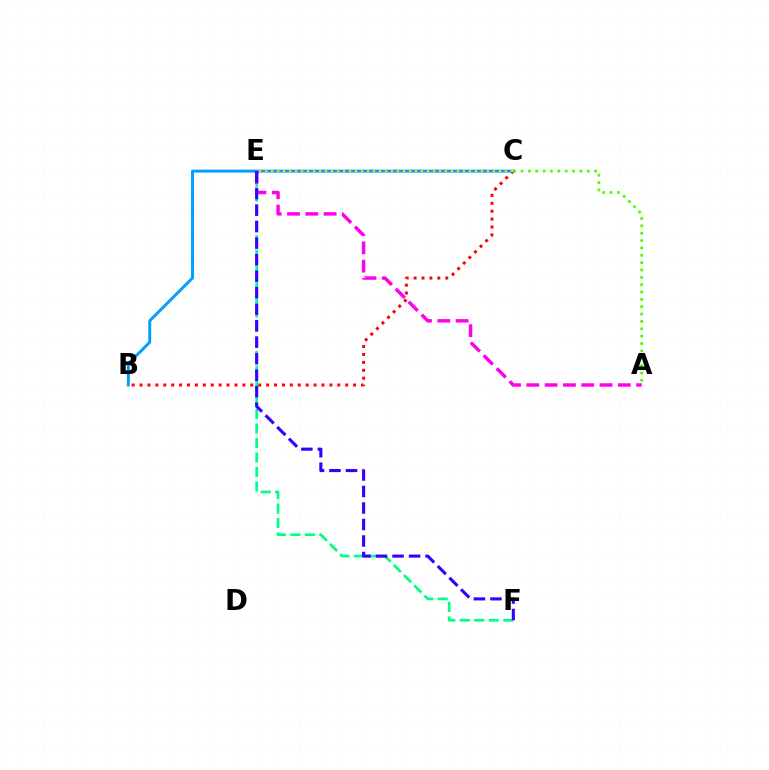{('E', 'F'): [{'color': '#00ff86', 'line_style': 'dashed', 'thickness': 1.97}, {'color': '#3700ff', 'line_style': 'dashed', 'thickness': 2.24}], ('B', 'C'): [{'color': '#ff0000', 'line_style': 'dotted', 'thickness': 2.15}, {'color': '#009eff', 'line_style': 'solid', 'thickness': 2.12}], ('A', 'E'): [{'color': '#ff00ed', 'line_style': 'dashed', 'thickness': 2.49}], ('C', 'E'): [{'color': '#ffd500', 'line_style': 'dotted', 'thickness': 1.63}], ('A', 'C'): [{'color': '#4fff00', 'line_style': 'dotted', 'thickness': 2.0}]}